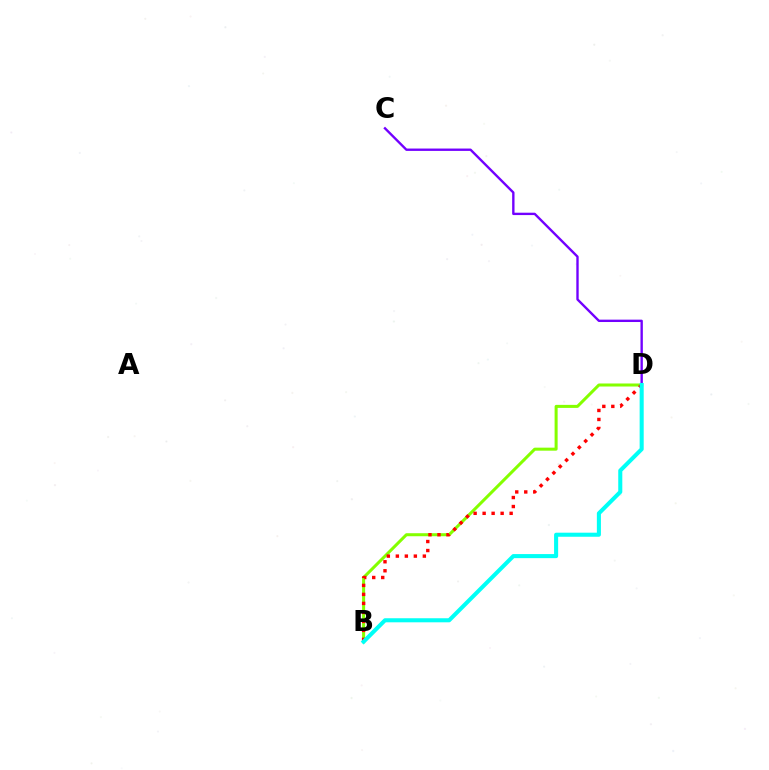{('B', 'D'): [{'color': '#84ff00', 'line_style': 'solid', 'thickness': 2.18}, {'color': '#ff0000', 'line_style': 'dotted', 'thickness': 2.45}, {'color': '#00fff6', 'line_style': 'solid', 'thickness': 2.92}], ('C', 'D'): [{'color': '#7200ff', 'line_style': 'solid', 'thickness': 1.71}]}